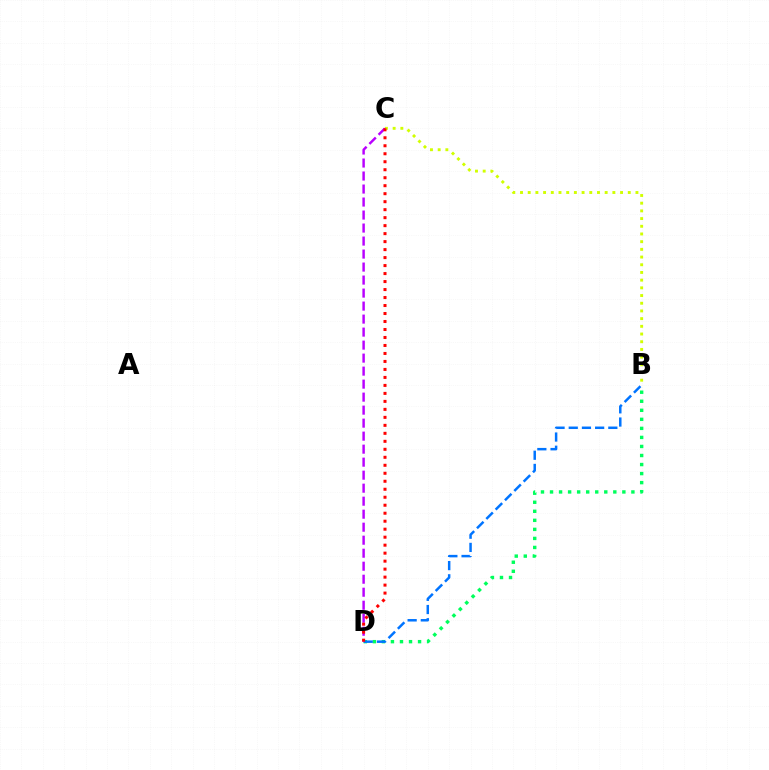{('B', 'D'): [{'color': '#00ff5c', 'line_style': 'dotted', 'thickness': 2.46}, {'color': '#0074ff', 'line_style': 'dashed', 'thickness': 1.79}], ('B', 'C'): [{'color': '#d1ff00', 'line_style': 'dotted', 'thickness': 2.09}], ('C', 'D'): [{'color': '#b900ff', 'line_style': 'dashed', 'thickness': 1.77}, {'color': '#ff0000', 'line_style': 'dotted', 'thickness': 2.17}]}